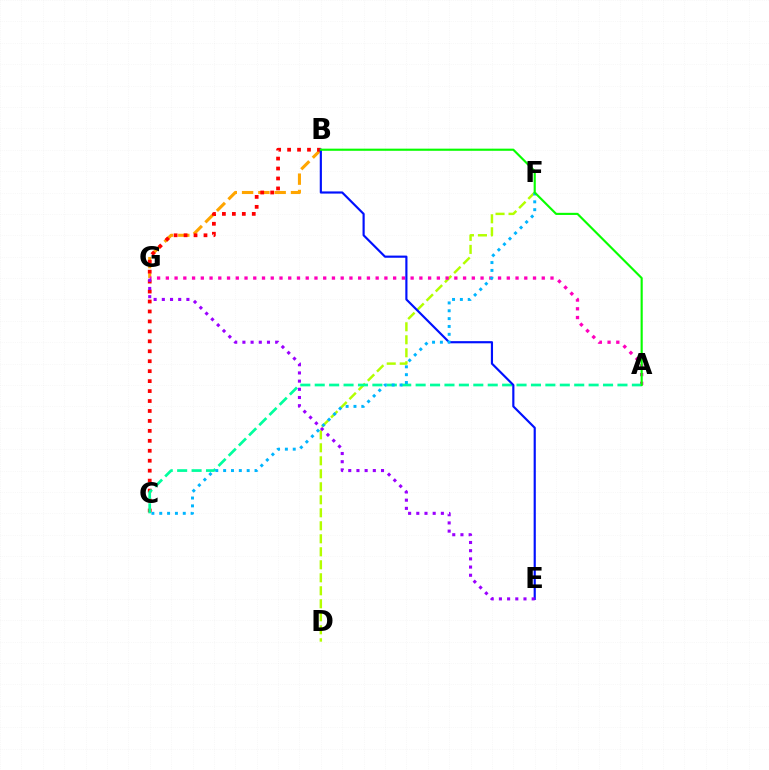{('B', 'G'): [{'color': '#ffa500', 'line_style': 'dashed', 'thickness': 2.21}], ('B', 'C'): [{'color': '#ff0000', 'line_style': 'dotted', 'thickness': 2.7}], ('D', 'F'): [{'color': '#b3ff00', 'line_style': 'dashed', 'thickness': 1.77}], ('A', 'G'): [{'color': '#ff00bd', 'line_style': 'dotted', 'thickness': 2.38}], ('A', 'C'): [{'color': '#00ff9d', 'line_style': 'dashed', 'thickness': 1.96}], ('B', 'E'): [{'color': '#0010ff', 'line_style': 'solid', 'thickness': 1.56}], ('C', 'F'): [{'color': '#00b5ff', 'line_style': 'dotted', 'thickness': 2.13}], ('A', 'B'): [{'color': '#08ff00', 'line_style': 'solid', 'thickness': 1.54}], ('E', 'G'): [{'color': '#9b00ff', 'line_style': 'dotted', 'thickness': 2.23}]}